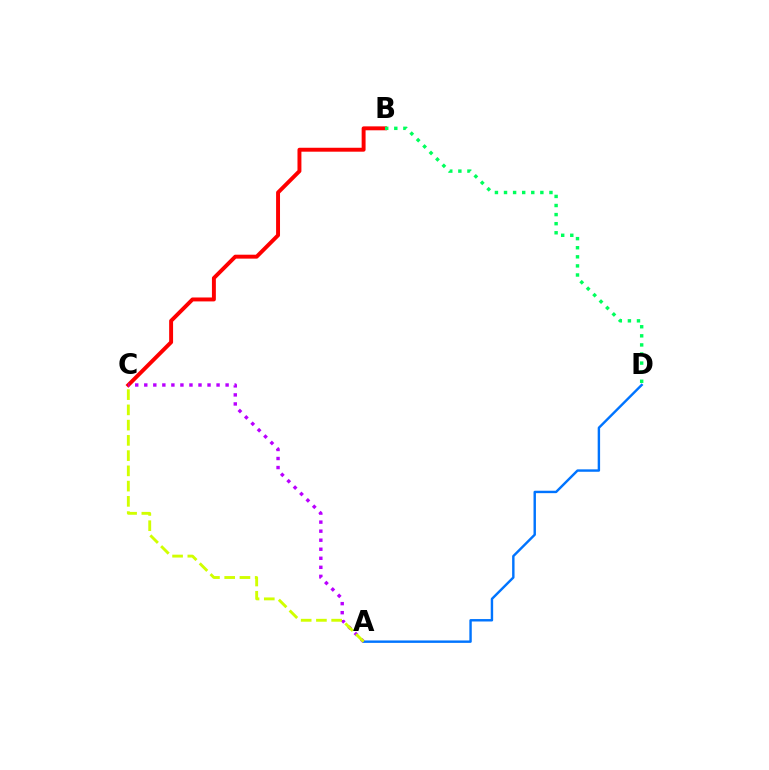{('B', 'C'): [{'color': '#ff0000', 'line_style': 'solid', 'thickness': 2.83}], ('A', 'D'): [{'color': '#0074ff', 'line_style': 'solid', 'thickness': 1.74}], ('A', 'C'): [{'color': '#b900ff', 'line_style': 'dotted', 'thickness': 2.46}, {'color': '#d1ff00', 'line_style': 'dashed', 'thickness': 2.07}], ('B', 'D'): [{'color': '#00ff5c', 'line_style': 'dotted', 'thickness': 2.47}]}